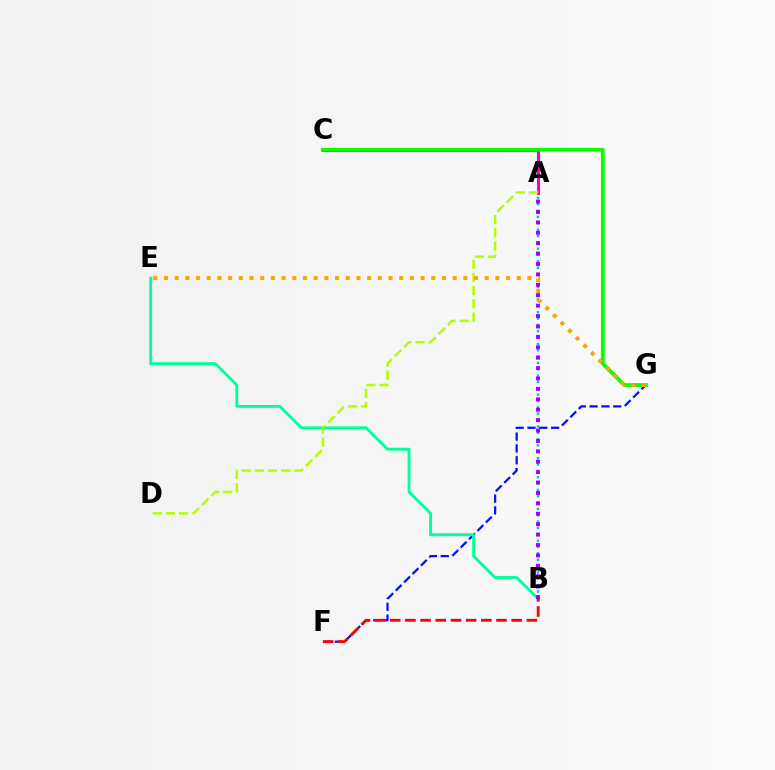{('A', 'B'): [{'color': '#00b5ff', 'line_style': 'dotted', 'thickness': 1.72}, {'color': '#9b00ff', 'line_style': 'dotted', 'thickness': 2.83}], ('F', 'G'): [{'color': '#0010ff', 'line_style': 'dashed', 'thickness': 1.61}], ('A', 'C'): [{'color': '#ff00bd', 'line_style': 'solid', 'thickness': 2.2}], ('B', 'E'): [{'color': '#00ff9d', 'line_style': 'solid', 'thickness': 2.07}], ('A', 'D'): [{'color': '#b3ff00', 'line_style': 'dashed', 'thickness': 1.8}], ('B', 'F'): [{'color': '#ff0000', 'line_style': 'dashed', 'thickness': 2.06}], ('C', 'G'): [{'color': '#08ff00', 'line_style': 'solid', 'thickness': 2.72}], ('E', 'G'): [{'color': '#ffa500', 'line_style': 'dotted', 'thickness': 2.9}]}